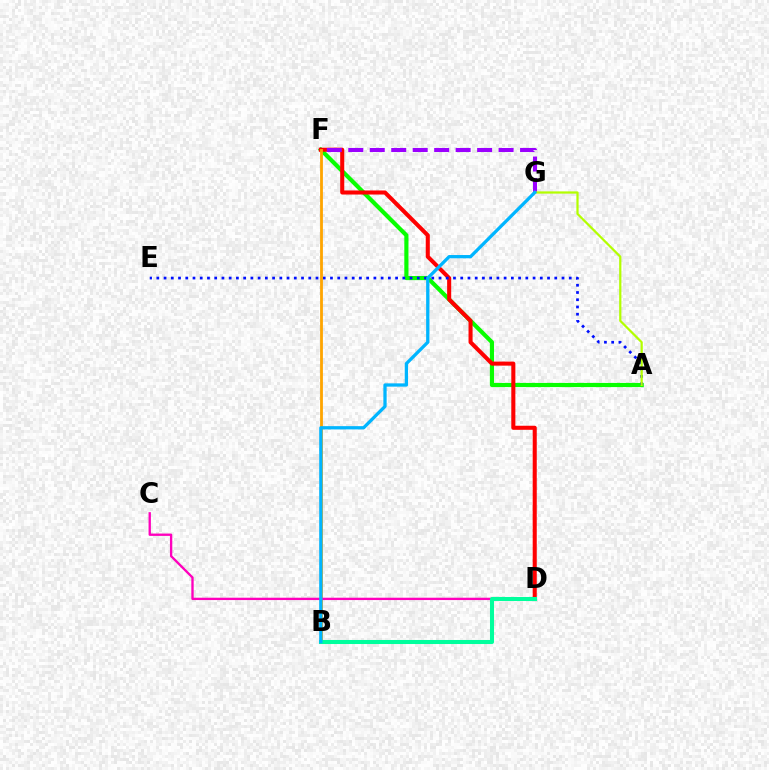{('A', 'F'): [{'color': '#08ff00', 'line_style': 'solid', 'thickness': 2.99}], ('D', 'F'): [{'color': '#ff0000', 'line_style': 'solid', 'thickness': 2.92}], ('F', 'G'): [{'color': '#9b00ff', 'line_style': 'dashed', 'thickness': 2.92}], ('A', 'E'): [{'color': '#0010ff', 'line_style': 'dotted', 'thickness': 1.97}], ('B', 'F'): [{'color': '#ffa500', 'line_style': 'solid', 'thickness': 2.02}], ('C', 'D'): [{'color': '#ff00bd', 'line_style': 'solid', 'thickness': 1.68}], ('B', 'D'): [{'color': '#00ff9d', 'line_style': 'solid', 'thickness': 2.91}], ('A', 'G'): [{'color': '#b3ff00', 'line_style': 'solid', 'thickness': 1.6}], ('B', 'G'): [{'color': '#00b5ff', 'line_style': 'solid', 'thickness': 2.36}]}